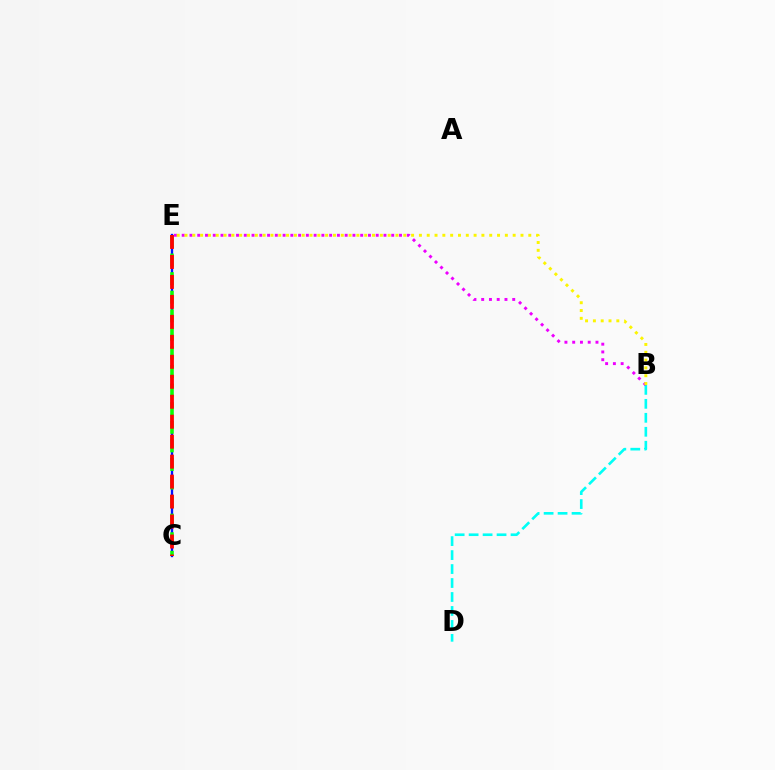{('C', 'E'): [{'color': '#0010ff', 'line_style': 'solid', 'thickness': 1.68}, {'color': '#08ff00', 'line_style': 'dashed', 'thickness': 2.52}, {'color': '#ff0000', 'line_style': 'dashed', 'thickness': 2.71}], ('B', 'D'): [{'color': '#00fff6', 'line_style': 'dashed', 'thickness': 1.9}], ('B', 'E'): [{'color': '#ee00ff', 'line_style': 'dotted', 'thickness': 2.11}, {'color': '#fcf500', 'line_style': 'dotted', 'thickness': 2.12}]}